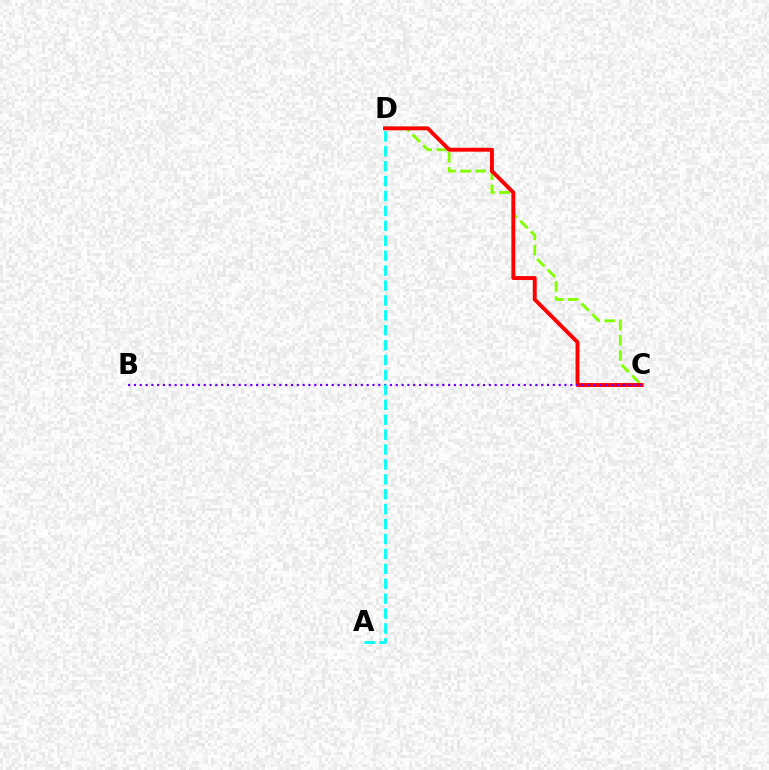{('C', 'D'): [{'color': '#84ff00', 'line_style': 'dashed', 'thickness': 2.05}, {'color': '#ff0000', 'line_style': 'solid', 'thickness': 2.81}], ('B', 'C'): [{'color': '#7200ff', 'line_style': 'dotted', 'thickness': 1.58}], ('A', 'D'): [{'color': '#00fff6', 'line_style': 'dashed', 'thickness': 2.03}]}